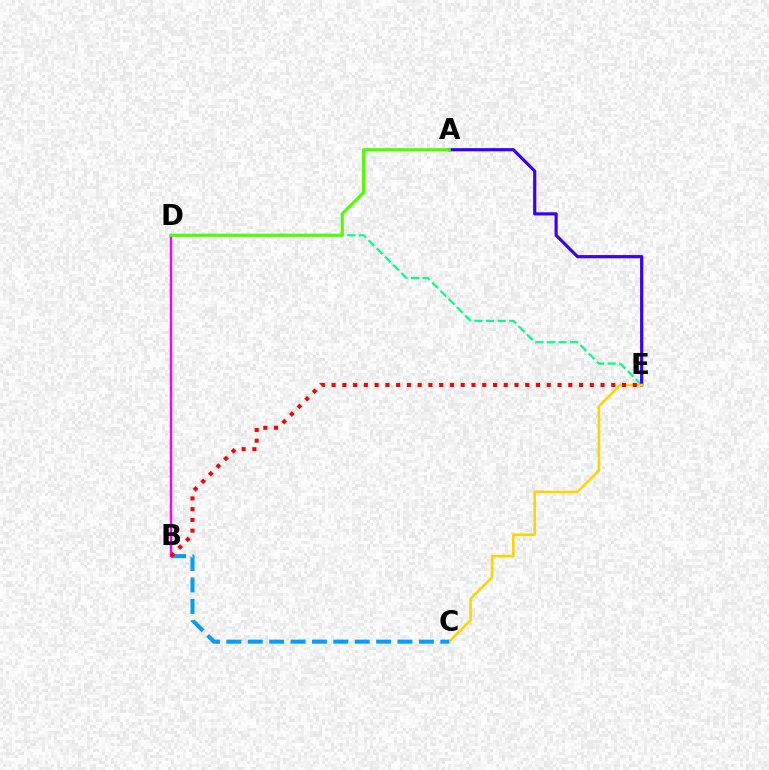{('B', 'D'): [{'color': '#ff00ed', 'line_style': 'solid', 'thickness': 1.75}], ('D', 'E'): [{'color': '#00ff86', 'line_style': 'dashed', 'thickness': 1.58}], ('A', 'E'): [{'color': '#3700ff', 'line_style': 'solid', 'thickness': 2.29}], ('C', 'E'): [{'color': '#ffd500', 'line_style': 'solid', 'thickness': 1.86}], ('B', 'C'): [{'color': '#009eff', 'line_style': 'dashed', 'thickness': 2.91}], ('A', 'D'): [{'color': '#4fff00', 'line_style': 'solid', 'thickness': 2.27}], ('B', 'E'): [{'color': '#ff0000', 'line_style': 'dotted', 'thickness': 2.92}]}